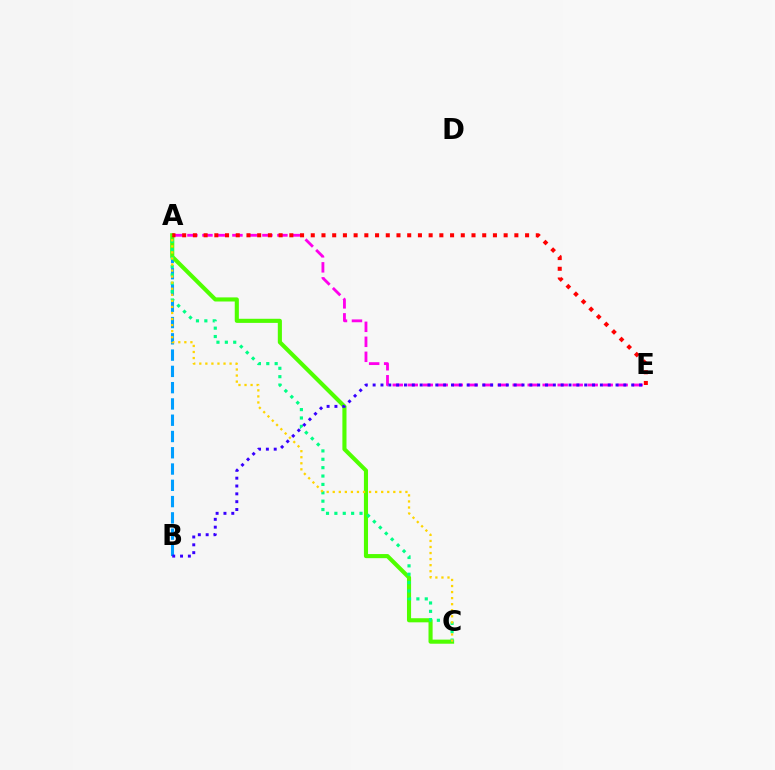{('A', 'B'): [{'color': '#009eff', 'line_style': 'dashed', 'thickness': 2.21}], ('A', 'E'): [{'color': '#ff00ed', 'line_style': 'dashed', 'thickness': 2.04}, {'color': '#ff0000', 'line_style': 'dotted', 'thickness': 2.91}], ('A', 'C'): [{'color': '#4fff00', 'line_style': 'solid', 'thickness': 2.95}, {'color': '#00ff86', 'line_style': 'dotted', 'thickness': 2.28}, {'color': '#ffd500', 'line_style': 'dotted', 'thickness': 1.65}], ('B', 'E'): [{'color': '#3700ff', 'line_style': 'dotted', 'thickness': 2.13}]}